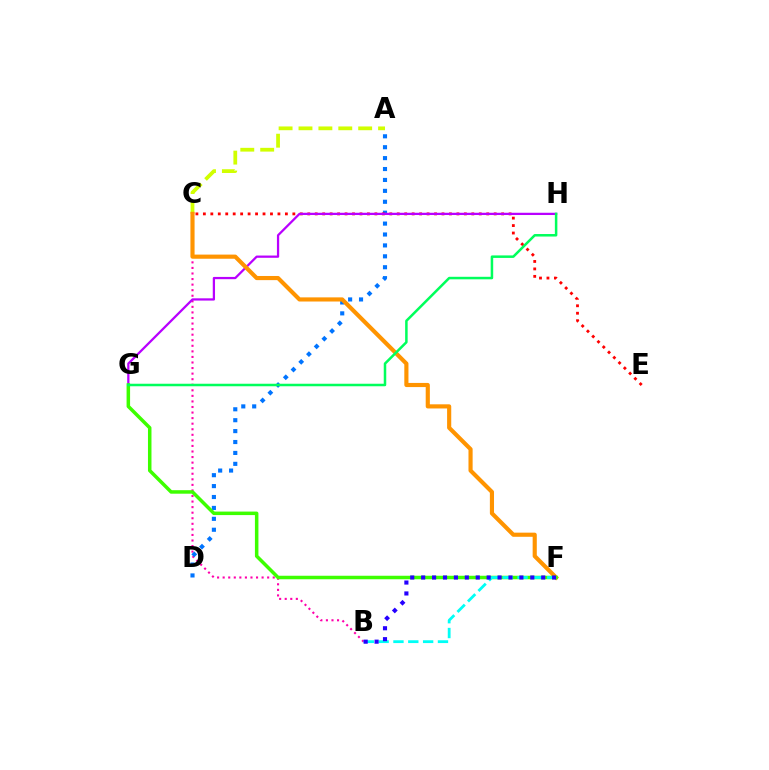{('B', 'C'): [{'color': '#ff00ac', 'line_style': 'dotted', 'thickness': 1.51}], ('A', 'D'): [{'color': '#0074ff', 'line_style': 'dotted', 'thickness': 2.96}], ('A', 'C'): [{'color': '#d1ff00', 'line_style': 'dashed', 'thickness': 2.7}], ('C', 'E'): [{'color': '#ff0000', 'line_style': 'dotted', 'thickness': 2.03}], ('G', 'H'): [{'color': '#b900ff', 'line_style': 'solid', 'thickness': 1.62}, {'color': '#00ff5c', 'line_style': 'solid', 'thickness': 1.81}], ('C', 'F'): [{'color': '#ff9400', 'line_style': 'solid', 'thickness': 2.98}], ('F', 'G'): [{'color': '#3dff00', 'line_style': 'solid', 'thickness': 2.53}], ('B', 'F'): [{'color': '#00fff6', 'line_style': 'dashed', 'thickness': 2.02}, {'color': '#2500ff', 'line_style': 'dotted', 'thickness': 2.97}]}